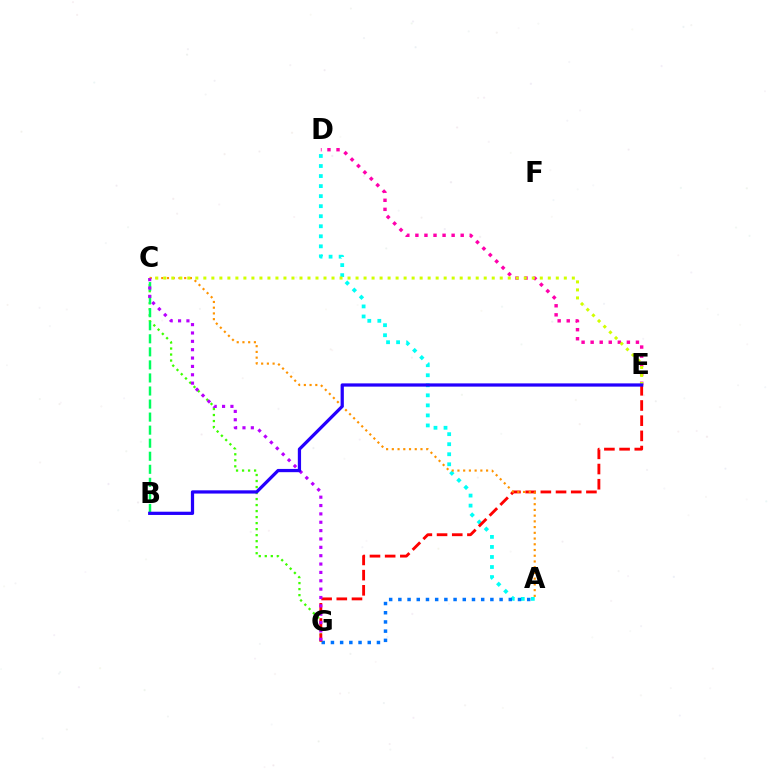{('D', 'E'): [{'color': '#ff00ac', 'line_style': 'dotted', 'thickness': 2.46}], ('A', 'D'): [{'color': '#00fff6', 'line_style': 'dotted', 'thickness': 2.73}], ('A', 'G'): [{'color': '#0074ff', 'line_style': 'dotted', 'thickness': 2.5}], ('C', 'G'): [{'color': '#3dff00', 'line_style': 'dotted', 'thickness': 1.63}, {'color': '#b900ff', 'line_style': 'dotted', 'thickness': 2.27}], ('E', 'G'): [{'color': '#ff0000', 'line_style': 'dashed', 'thickness': 2.06}], ('B', 'C'): [{'color': '#00ff5c', 'line_style': 'dashed', 'thickness': 1.77}], ('A', 'C'): [{'color': '#ff9400', 'line_style': 'dotted', 'thickness': 1.56}], ('C', 'E'): [{'color': '#d1ff00', 'line_style': 'dotted', 'thickness': 2.18}], ('B', 'E'): [{'color': '#2500ff', 'line_style': 'solid', 'thickness': 2.34}]}